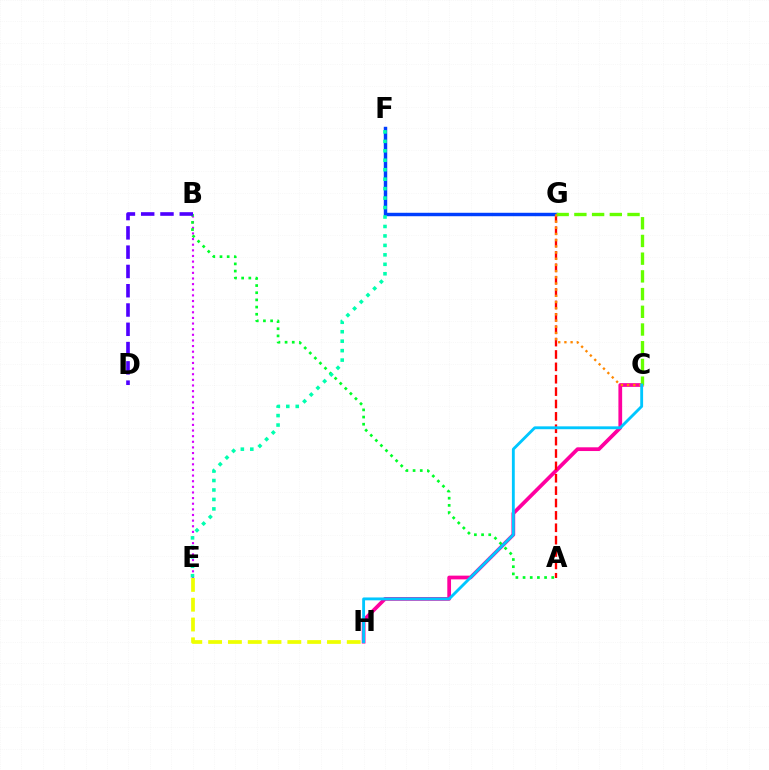{('E', 'H'): [{'color': '#eeff00', 'line_style': 'dashed', 'thickness': 2.69}], ('C', 'H'): [{'color': '#ff00a0', 'line_style': 'solid', 'thickness': 2.69}, {'color': '#00c7ff', 'line_style': 'solid', 'thickness': 2.06}], ('A', 'G'): [{'color': '#ff0000', 'line_style': 'dashed', 'thickness': 1.68}], ('F', 'G'): [{'color': '#003fff', 'line_style': 'solid', 'thickness': 2.48}], ('B', 'E'): [{'color': '#d600ff', 'line_style': 'dotted', 'thickness': 1.53}], ('C', 'G'): [{'color': '#66ff00', 'line_style': 'dashed', 'thickness': 2.41}, {'color': '#ff8800', 'line_style': 'dotted', 'thickness': 1.68}], ('A', 'B'): [{'color': '#00ff27', 'line_style': 'dotted', 'thickness': 1.95}], ('E', 'F'): [{'color': '#00ffaf', 'line_style': 'dotted', 'thickness': 2.57}], ('B', 'D'): [{'color': '#4f00ff', 'line_style': 'dashed', 'thickness': 2.62}]}